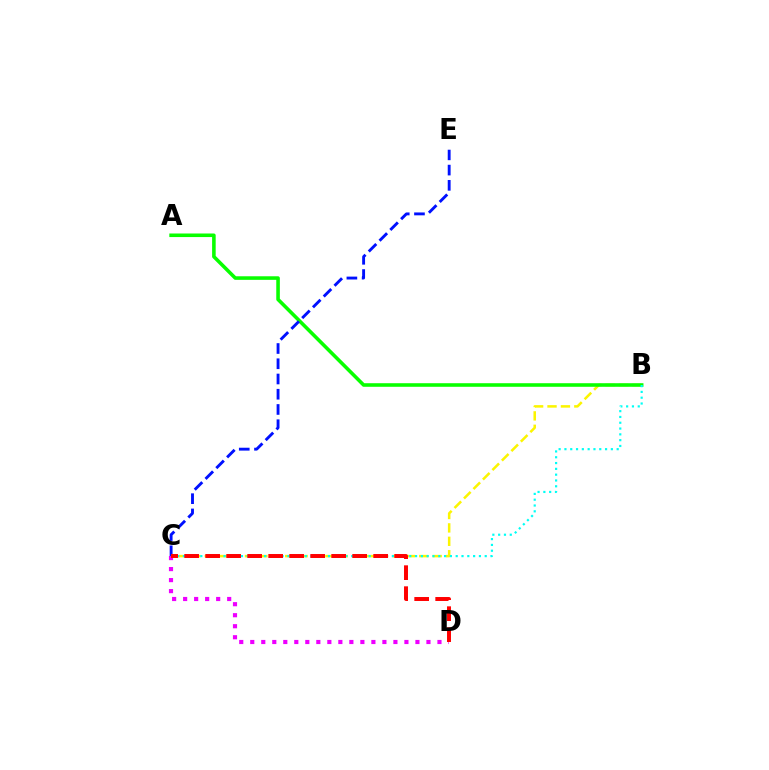{('B', 'C'): [{'color': '#fcf500', 'line_style': 'dashed', 'thickness': 1.82}, {'color': '#00fff6', 'line_style': 'dotted', 'thickness': 1.58}], ('A', 'B'): [{'color': '#08ff00', 'line_style': 'solid', 'thickness': 2.57}], ('C', 'D'): [{'color': '#ee00ff', 'line_style': 'dotted', 'thickness': 2.99}, {'color': '#ff0000', 'line_style': 'dashed', 'thickness': 2.85}], ('C', 'E'): [{'color': '#0010ff', 'line_style': 'dashed', 'thickness': 2.07}]}